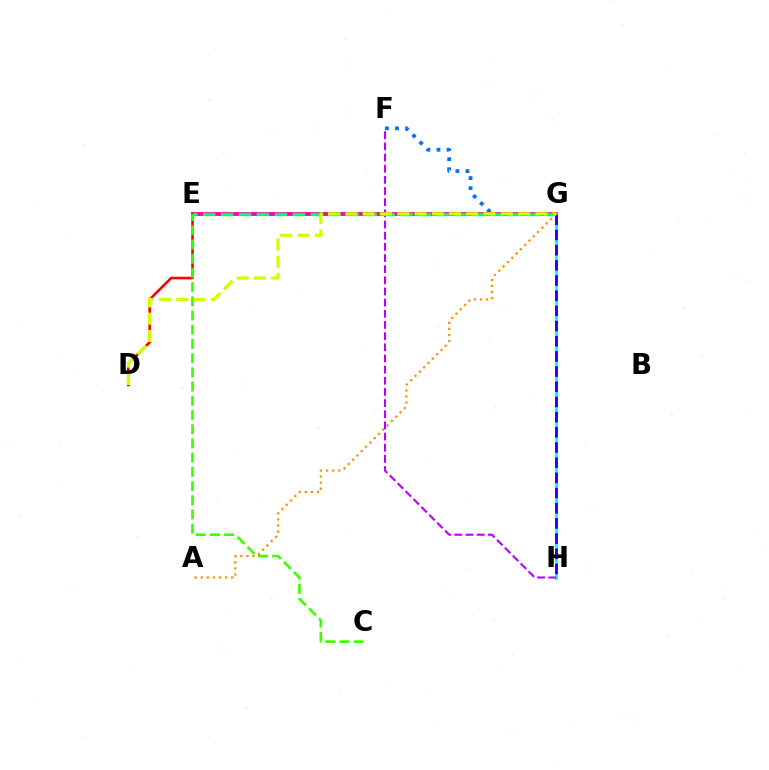{('F', 'G'): [{'color': '#0074ff', 'line_style': 'dotted', 'thickness': 2.74}], ('E', 'G'): [{'color': '#ff00ac', 'line_style': 'solid', 'thickness': 2.79}, {'color': '#00ff5c', 'line_style': 'dashed', 'thickness': 2.44}], ('D', 'E'): [{'color': '#ff0000', 'line_style': 'solid', 'thickness': 1.9}], ('G', 'H'): [{'color': '#00fff6', 'line_style': 'solid', 'thickness': 2.12}, {'color': '#2500ff', 'line_style': 'dashed', 'thickness': 2.06}], ('F', 'H'): [{'color': '#b900ff', 'line_style': 'dashed', 'thickness': 1.52}], ('C', 'E'): [{'color': '#3dff00', 'line_style': 'dashed', 'thickness': 1.93}], ('A', 'G'): [{'color': '#ff9400', 'line_style': 'dotted', 'thickness': 1.66}], ('D', 'G'): [{'color': '#d1ff00', 'line_style': 'dashed', 'thickness': 2.35}]}